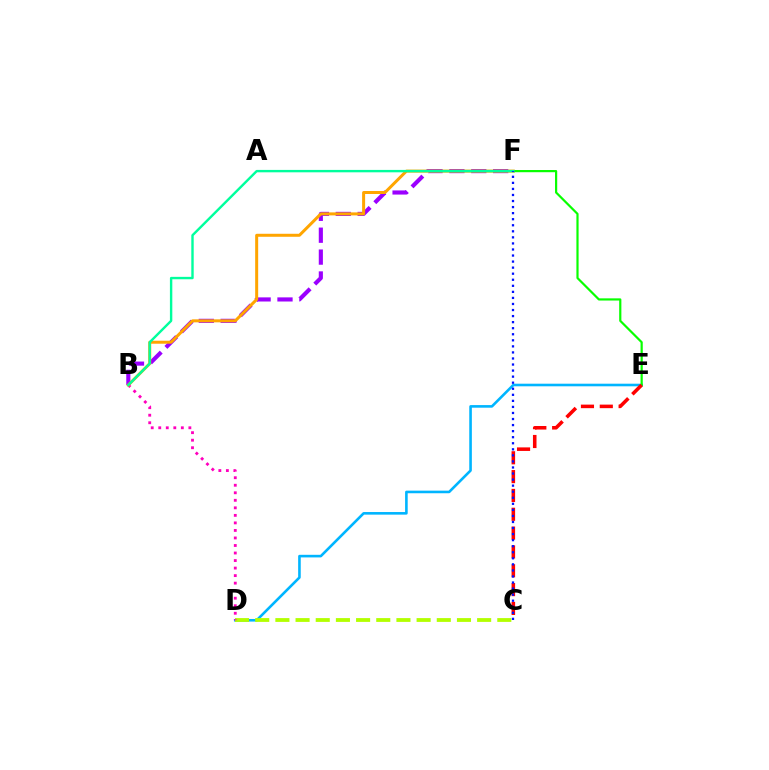{('B', 'F'): [{'color': '#9b00ff', 'line_style': 'dashed', 'thickness': 2.97}, {'color': '#ffa500', 'line_style': 'solid', 'thickness': 2.16}, {'color': '#00ff9d', 'line_style': 'solid', 'thickness': 1.73}], ('D', 'E'): [{'color': '#00b5ff', 'line_style': 'solid', 'thickness': 1.87}], ('C', 'D'): [{'color': '#b3ff00', 'line_style': 'dashed', 'thickness': 2.74}], ('B', 'D'): [{'color': '#ff00bd', 'line_style': 'dotted', 'thickness': 2.05}], ('E', 'F'): [{'color': '#08ff00', 'line_style': 'solid', 'thickness': 1.58}], ('C', 'E'): [{'color': '#ff0000', 'line_style': 'dashed', 'thickness': 2.56}], ('C', 'F'): [{'color': '#0010ff', 'line_style': 'dotted', 'thickness': 1.65}]}